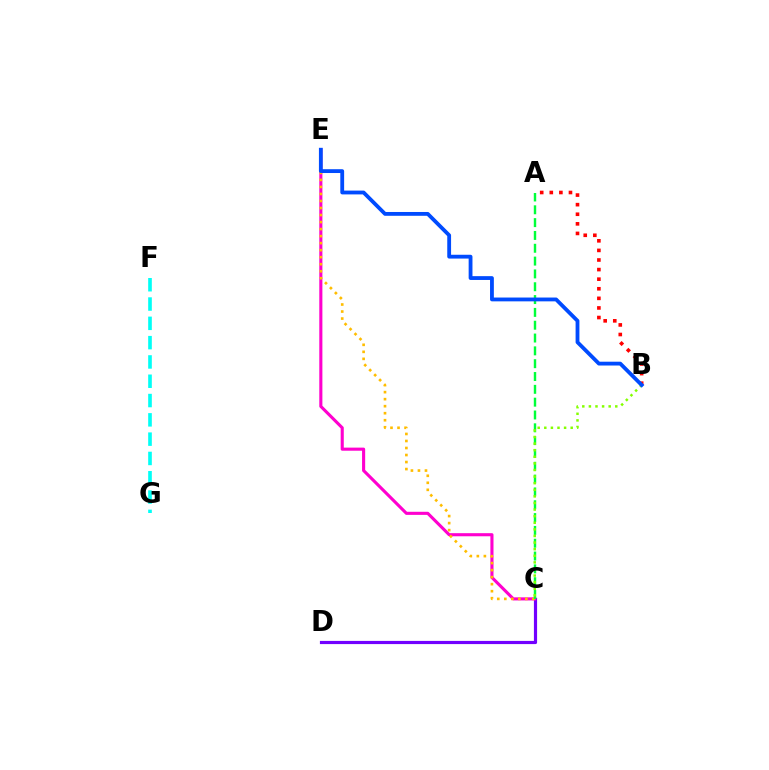{('C', 'D'): [{'color': '#7200ff', 'line_style': 'solid', 'thickness': 2.29}], ('F', 'G'): [{'color': '#00fff6', 'line_style': 'dashed', 'thickness': 2.62}], ('C', 'E'): [{'color': '#ff00cf', 'line_style': 'solid', 'thickness': 2.23}, {'color': '#ffbd00', 'line_style': 'dotted', 'thickness': 1.91}], ('A', 'B'): [{'color': '#ff0000', 'line_style': 'dotted', 'thickness': 2.61}], ('A', 'C'): [{'color': '#00ff39', 'line_style': 'dashed', 'thickness': 1.74}], ('B', 'C'): [{'color': '#84ff00', 'line_style': 'dotted', 'thickness': 1.79}], ('B', 'E'): [{'color': '#004bff', 'line_style': 'solid', 'thickness': 2.75}]}